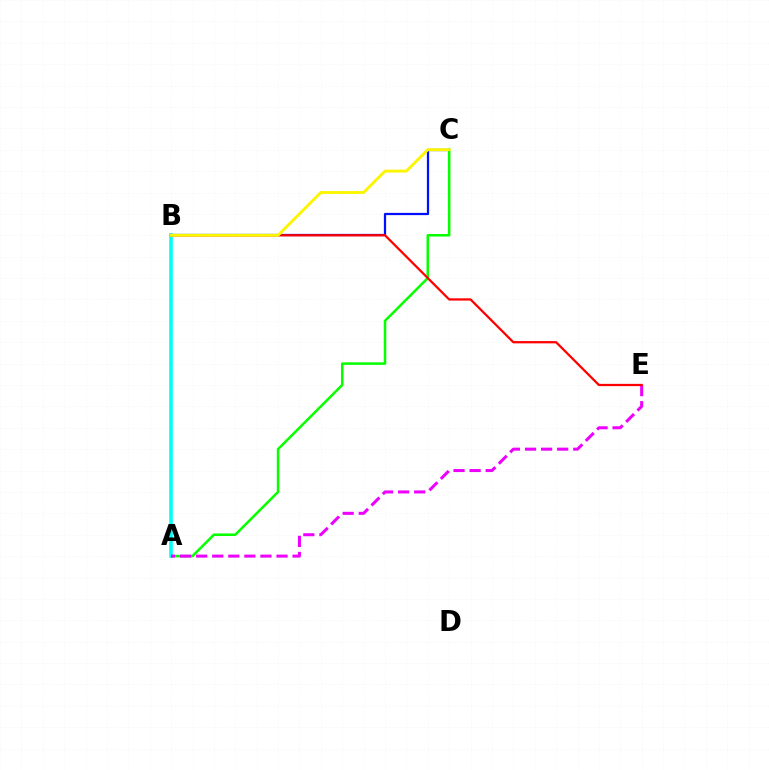{('A', 'C'): [{'color': '#08ff00', 'line_style': 'solid', 'thickness': 1.83}], ('A', 'B'): [{'color': '#00fff6', 'line_style': 'solid', 'thickness': 2.57}], ('B', 'C'): [{'color': '#0010ff', 'line_style': 'solid', 'thickness': 1.61}, {'color': '#fcf500', 'line_style': 'solid', 'thickness': 2.08}], ('A', 'E'): [{'color': '#ee00ff', 'line_style': 'dashed', 'thickness': 2.18}], ('B', 'E'): [{'color': '#ff0000', 'line_style': 'solid', 'thickness': 1.63}]}